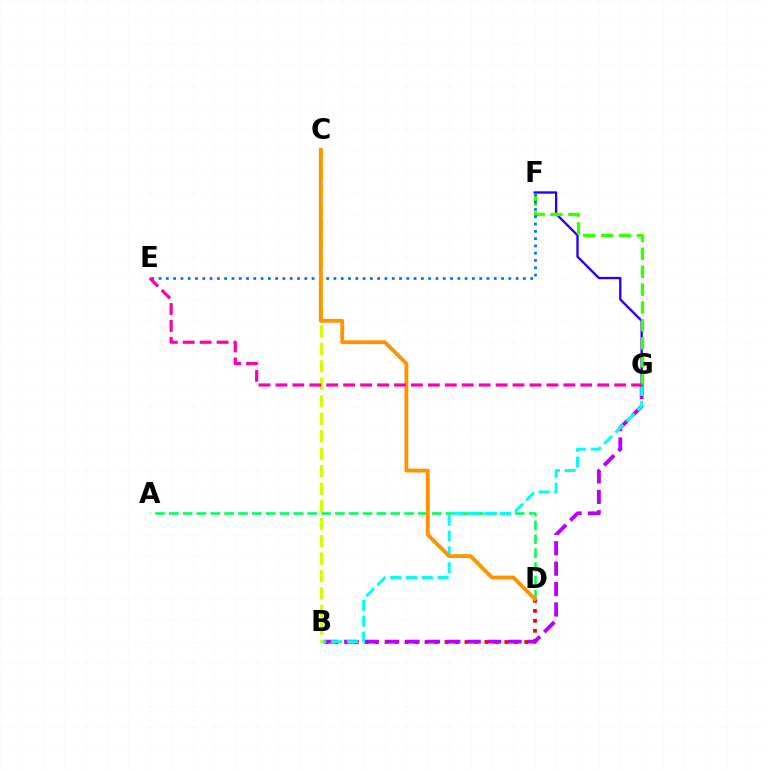{('A', 'D'): [{'color': '#00ff5c', 'line_style': 'dashed', 'thickness': 1.88}], ('B', 'D'): [{'color': '#ff0000', 'line_style': 'dotted', 'thickness': 2.71}], ('B', 'G'): [{'color': '#b900ff', 'line_style': 'dashed', 'thickness': 2.77}, {'color': '#00fff6', 'line_style': 'dashed', 'thickness': 2.15}], ('F', 'G'): [{'color': '#2500ff', 'line_style': 'solid', 'thickness': 1.68}, {'color': '#3dff00', 'line_style': 'dashed', 'thickness': 2.43}], ('B', 'C'): [{'color': '#d1ff00', 'line_style': 'dashed', 'thickness': 2.37}], ('E', 'F'): [{'color': '#0074ff', 'line_style': 'dotted', 'thickness': 1.98}], ('C', 'D'): [{'color': '#ff9400', 'line_style': 'solid', 'thickness': 2.78}], ('E', 'G'): [{'color': '#ff00ac', 'line_style': 'dashed', 'thickness': 2.3}]}